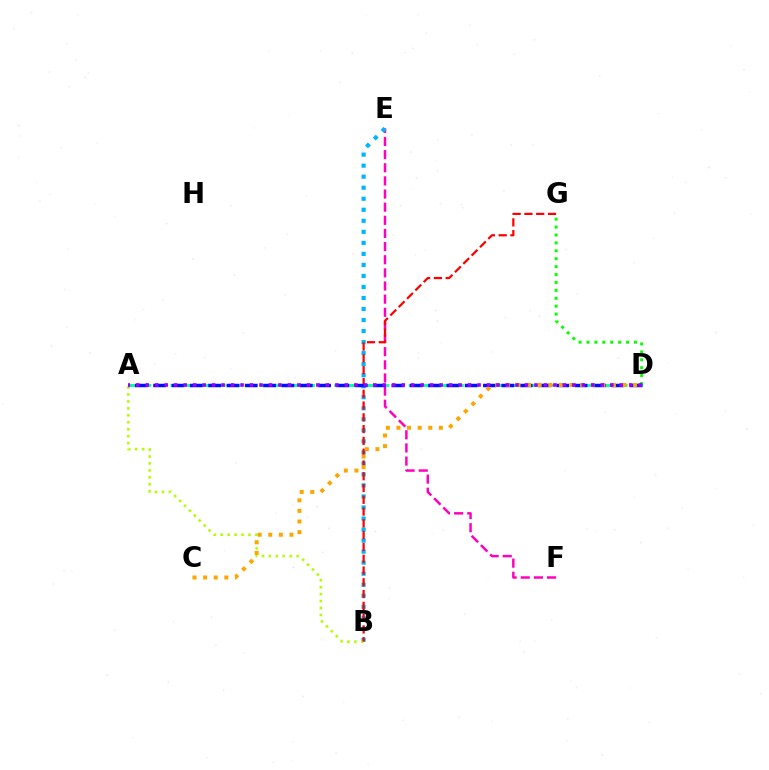{('E', 'F'): [{'color': '#ff00bd', 'line_style': 'dashed', 'thickness': 1.78}], ('B', 'E'): [{'color': '#00b5ff', 'line_style': 'dotted', 'thickness': 3.0}], ('D', 'G'): [{'color': '#08ff00', 'line_style': 'dotted', 'thickness': 2.15}], ('A', 'D'): [{'color': '#00ff9d', 'line_style': 'dashed', 'thickness': 2.02}, {'color': '#0010ff', 'line_style': 'dashed', 'thickness': 2.49}, {'color': '#9b00ff', 'line_style': 'dotted', 'thickness': 2.58}], ('A', 'B'): [{'color': '#b3ff00', 'line_style': 'dotted', 'thickness': 1.89}], ('B', 'G'): [{'color': '#ff0000', 'line_style': 'dashed', 'thickness': 1.6}], ('C', 'D'): [{'color': '#ffa500', 'line_style': 'dotted', 'thickness': 2.88}]}